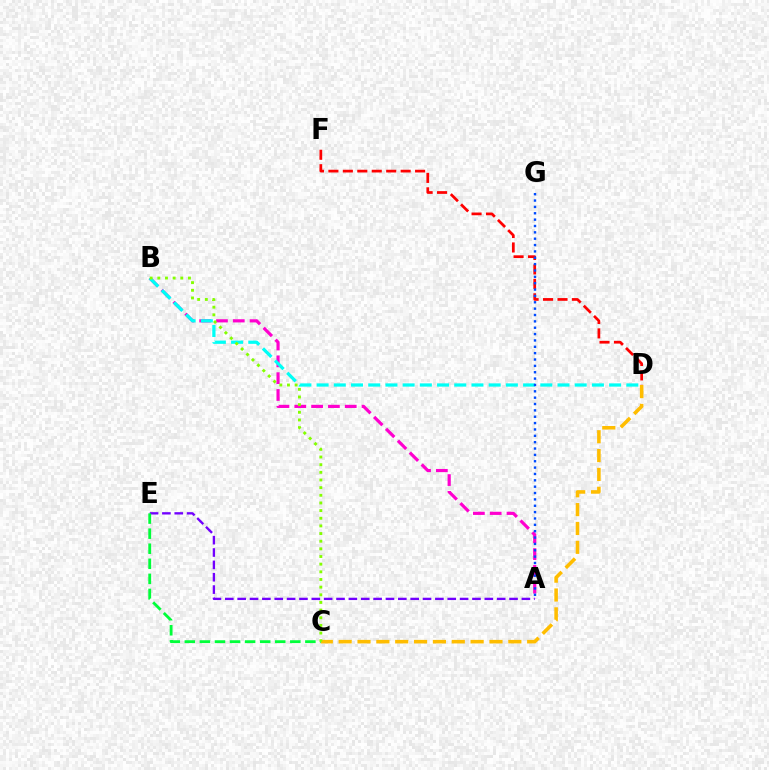{('A', 'B'): [{'color': '#ff00cf', 'line_style': 'dashed', 'thickness': 2.28}], ('B', 'D'): [{'color': '#00fff6', 'line_style': 'dashed', 'thickness': 2.34}], ('C', 'D'): [{'color': '#ffbd00', 'line_style': 'dashed', 'thickness': 2.56}], ('D', 'F'): [{'color': '#ff0000', 'line_style': 'dashed', 'thickness': 1.96}], ('A', 'E'): [{'color': '#7200ff', 'line_style': 'dashed', 'thickness': 1.68}], ('A', 'G'): [{'color': '#004bff', 'line_style': 'dotted', 'thickness': 1.73}], ('C', 'E'): [{'color': '#00ff39', 'line_style': 'dashed', 'thickness': 2.05}], ('B', 'C'): [{'color': '#84ff00', 'line_style': 'dotted', 'thickness': 2.08}]}